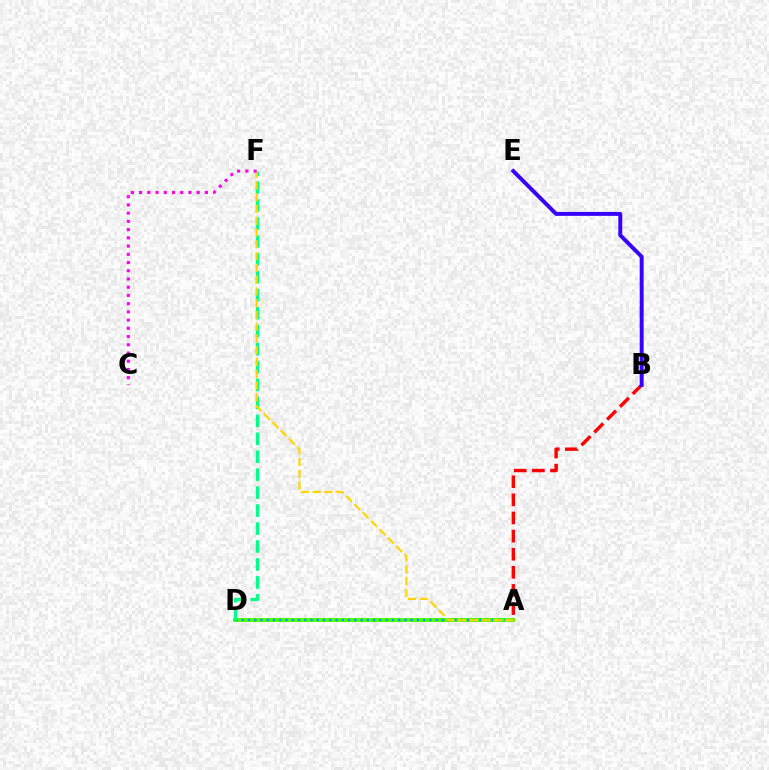{('A', 'B'): [{'color': '#ff0000', 'line_style': 'dashed', 'thickness': 2.46}], ('A', 'D'): [{'color': '#4fff00', 'line_style': 'solid', 'thickness': 2.86}, {'color': '#009eff', 'line_style': 'dotted', 'thickness': 1.7}], ('D', 'F'): [{'color': '#00ff86', 'line_style': 'dashed', 'thickness': 2.44}], ('B', 'E'): [{'color': '#3700ff', 'line_style': 'solid', 'thickness': 2.83}], ('A', 'F'): [{'color': '#ffd500', 'line_style': 'dashed', 'thickness': 1.6}], ('C', 'F'): [{'color': '#ff00ed', 'line_style': 'dotted', 'thickness': 2.24}]}